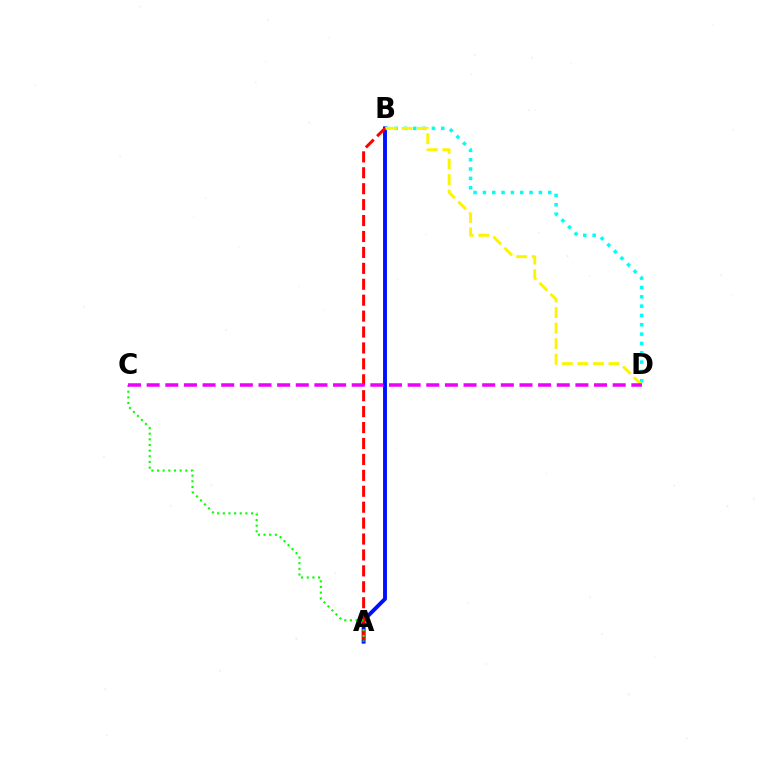{('A', 'B'): [{'color': '#0010ff', 'line_style': 'solid', 'thickness': 2.8}, {'color': '#ff0000', 'line_style': 'dashed', 'thickness': 2.16}], ('B', 'D'): [{'color': '#00fff6', 'line_style': 'dotted', 'thickness': 2.54}, {'color': '#fcf500', 'line_style': 'dashed', 'thickness': 2.11}], ('A', 'C'): [{'color': '#08ff00', 'line_style': 'dotted', 'thickness': 1.53}], ('C', 'D'): [{'color': '#ee00ff', 'line_style': 'dashed', 'thickness': 2.53}]}